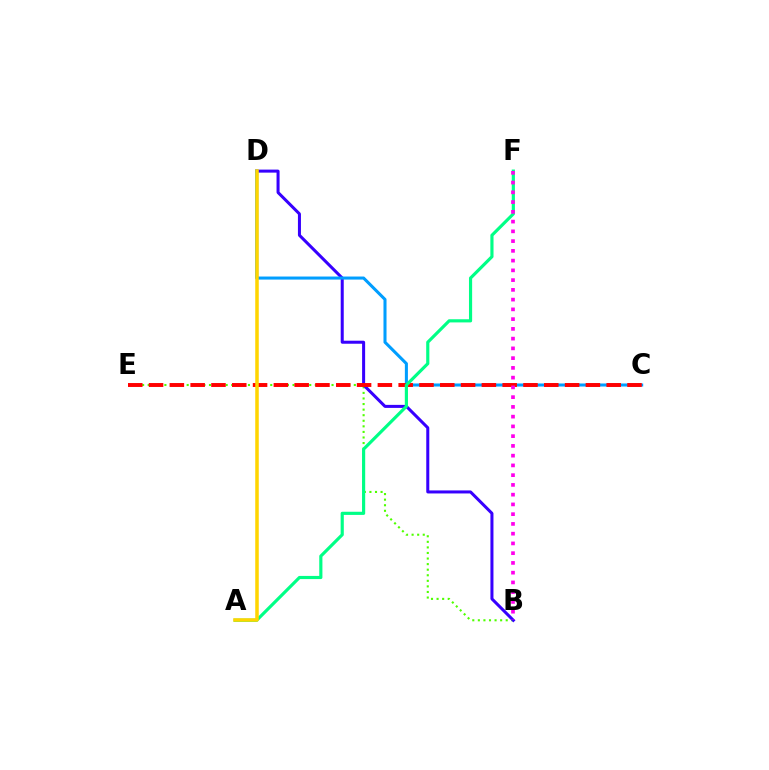{('B', 'E'): [{'color': '#4fff00', 'line_style': 'dotted', 'thickness': 1.51}], ('B', 'D'): [{'color': '#3700ff', 'line_style': 'solid', 'thickness': 2.18}], ('C', 'D'): [{'color': '#009eff', 'line_style': 'solid', 'thickness': 2.19}], ('C', 'E'): [{'color': '#ff0000', 'line_style': 'dashed', 'thickness': 2.83}], ('A', 'F'): [{'color': '#00ff86', 'line_style': 'solid', 'thickness': 2.27}], ('B', 'F'): [{'color': '#ff00ed', 'line_style': 'dotted', 'thickness': 2.65}], ('A', 'D'): [{'color': '#ffd500', 'line_style': 'solid', 'thickness': 2.54}]}